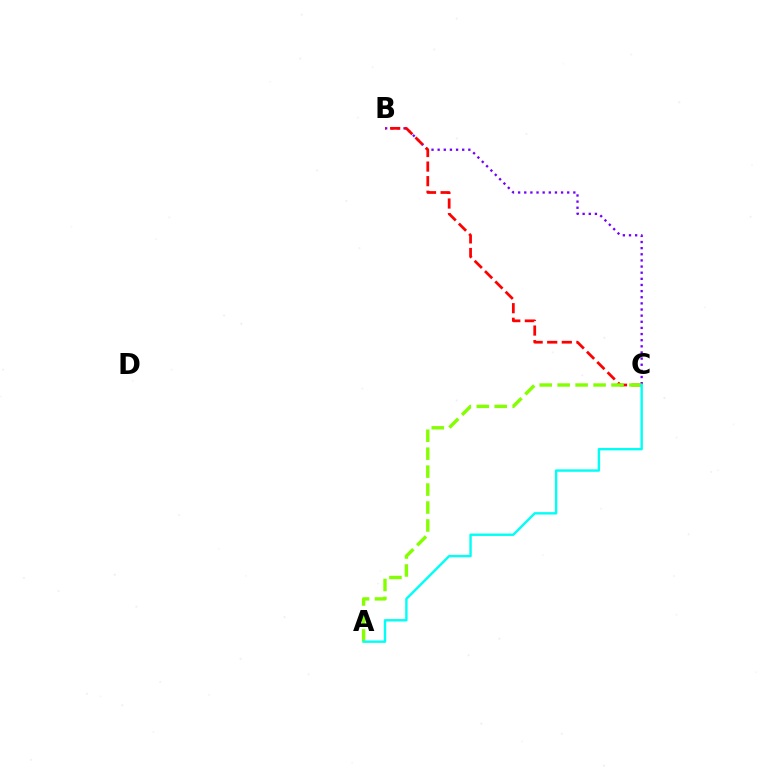{('B', 'C'): [{'color': '#7200ff', 'line_style': 'dotted', 'thickness': 1.67}, {'color': '#ff0000', 'line_style': 'dashed', 'thickness': 1.98}], ('A', 'C'): [{'color': '#84ff00', 'line_style': 'dashed', 'thickness': 2.44}, {'color': '#00fff6', 'line_style': 'solid', 'thickness': 1.73}]}